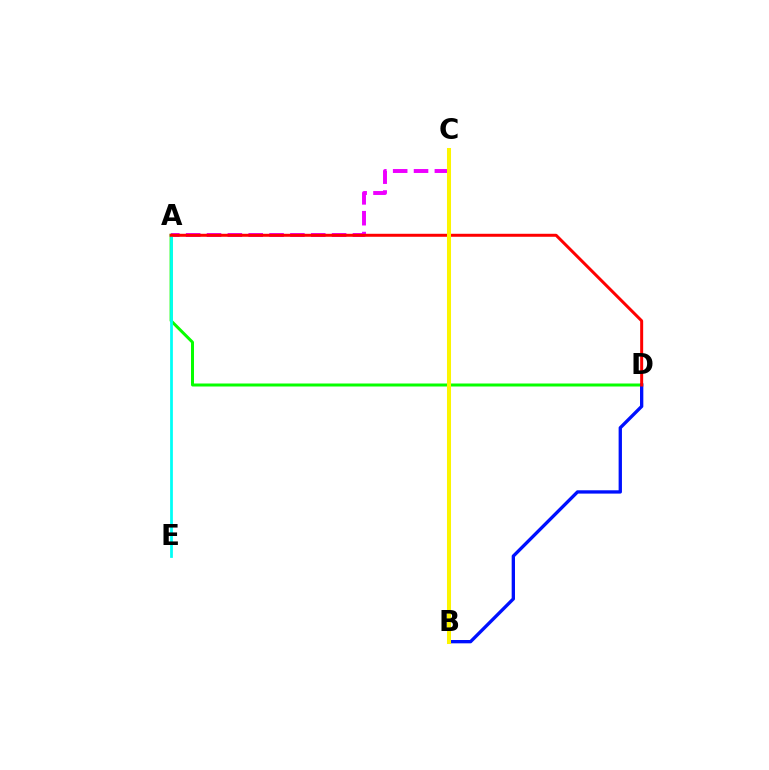{('A', 'C'): [{'color': '#ee00ff', 'line_style': 'dashed', 'thickness': 2.83}], ('A', 'D'): [{'color': '#08ff00', 'line_style': 'solid', 'thickness': 2.16}, {'color': '#ff0000', 'line_style': 'solid', 'thickness': 2.15}], ('A', 'E'): [{'color': '#00fff6', 'line_style': 'solid', 'thickness': 1.99}], ('B', 'D'): [{'color': '#0010ff', 'line_style': 'solid', 'thickness': 2.39}], ('B', 'C'): [{'color': '#fcf500', 'line_style': 'solid', 'thickness': 2.89}]}